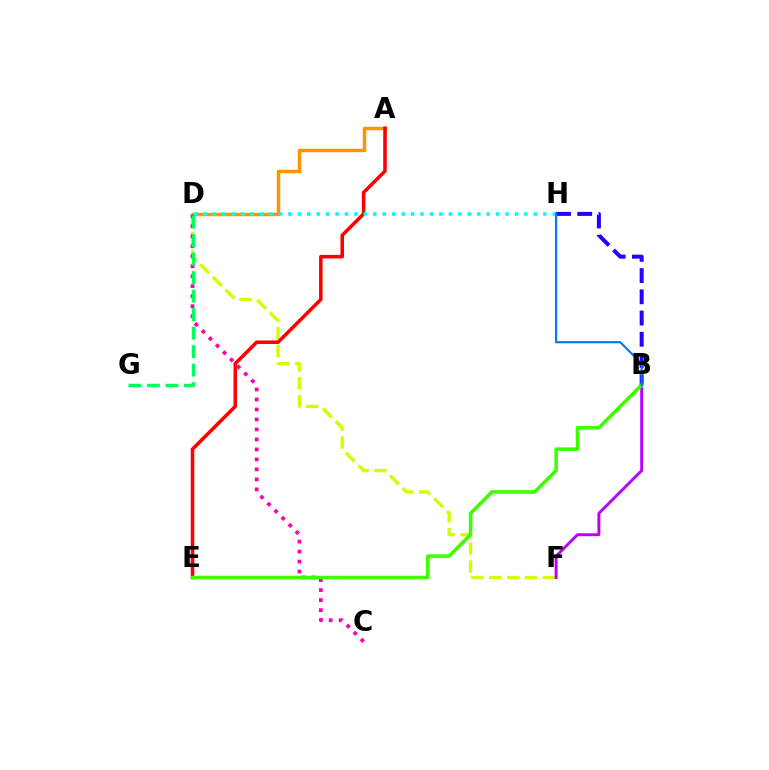{('A', 'D'): [{'color': '#ff9400', 'line_style': 'solid', 'thickness': 2.48}], ('D', 'F'): [{'color': '#d1ff00', 'line_style': 'dashed', 'thickness': 2.43}], ('C', 'D'): [{'color': '#ff00ac', 'line_style': 'dotted', 'thickness': 2.71}], ('A', 'E'): [{'color': '#ff0000', 'line_style': 'solid', 'thickness': 2.55}], ('D', 'H'): [{'color': '#00fff6', 'line_style': 'dotted', 'thickness': 2.57}], ('B', 'F'): [{'color': '#b900ff', 'line_style': 'solid', 'thickness': 2.1}], ('D', 'G'): [{'color': '#00ff5c', 'line_style': 'dashed', 'thickness': 2.51}], ('B', 'H'): [{'color': '#2500ff', 'line_style': 'dashed', 'thickness': 2.88}, {'color': '#0074ff', 'line_style': 'solid', 'thickness': 1.52}], ('B', 'E'): [{'color': '#3dff00', 'line_style': 'solid', 'thickness': 2.56}]}